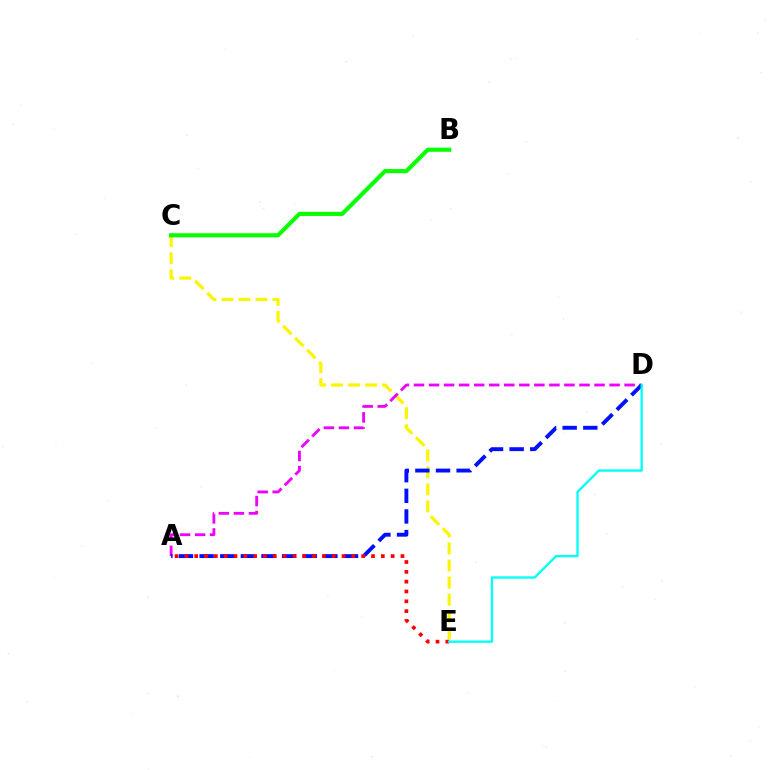{('C', 'E'): [{'color': '#fcf500', 'line_style': 'dashed', 'thickness': 2.31}], ('A', 'D'): [{'color': '#ee00ff', 'line_style': 'dashed', 'thickness': 2.04}, {'color': '#0010ff', 'line_style': 'dashed', 'thickness': 2.8}], ('A', 'E'): [{'color': '#ff0000', 'line_style': 'dotted', 'thickness': 2.67}], ('B', 'C'): [{'color': '#08ff00', 'line_style': 'solid', 'thickness': 2.97}], ('D', 'E'): [{'color': '#00fff6', 'line_style': 'solid', 'thickness': 1.67}]}